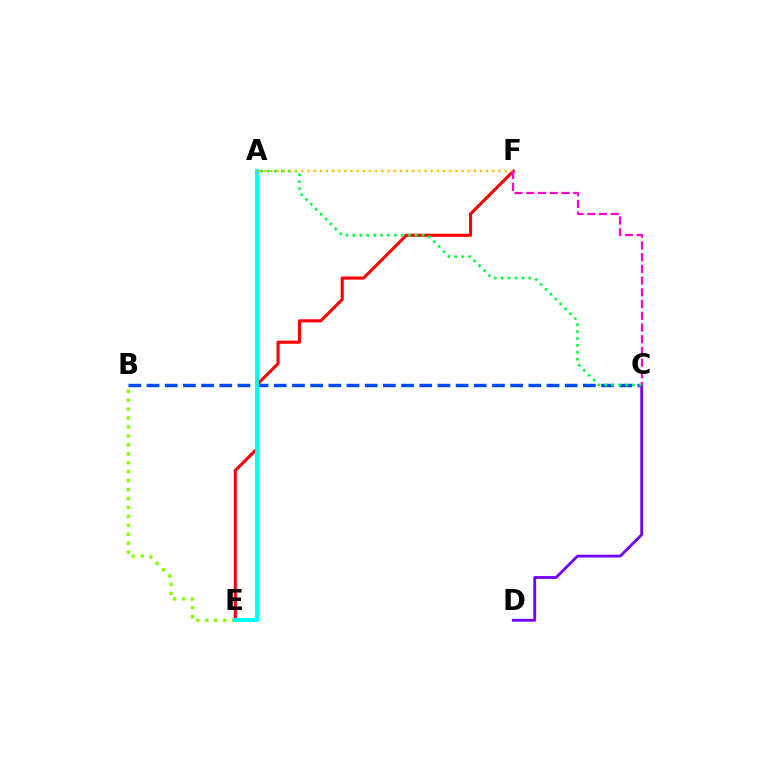{('B', 'C'): [{'color': '#004bff', 'line_style': 'dashed', 'thickness': 2.47}], ('E', 'F'): [{'color': '#ff0000', 'line_style': 'solid', 'thickness': 2.22}], ('C', 'D'): [{'color': '#7200ff', 'line_style': 'solid', 'thickness': 2.02}], ('B', 'E'): [{'color': '#84ff00', 'line_style': 'dotted', 'thickness': 2.43}], ('A', 'E'): [{'color': '#00fff6', 'line_style': 'solid', 'thickness': 2.84}], ('A', 'C'): [{'color': '#00ff39', 'line_style': 'dotted', 'thickness': 1.88}], ('A', 'F'): [{'color': '#ffbd00', 'line_style': 'dotted', 'thickness': 1.67}], ('C', 'F'): [{'color': '#ff00cf', 'line_style': 'dashed', 'thickness': 1.59}]}